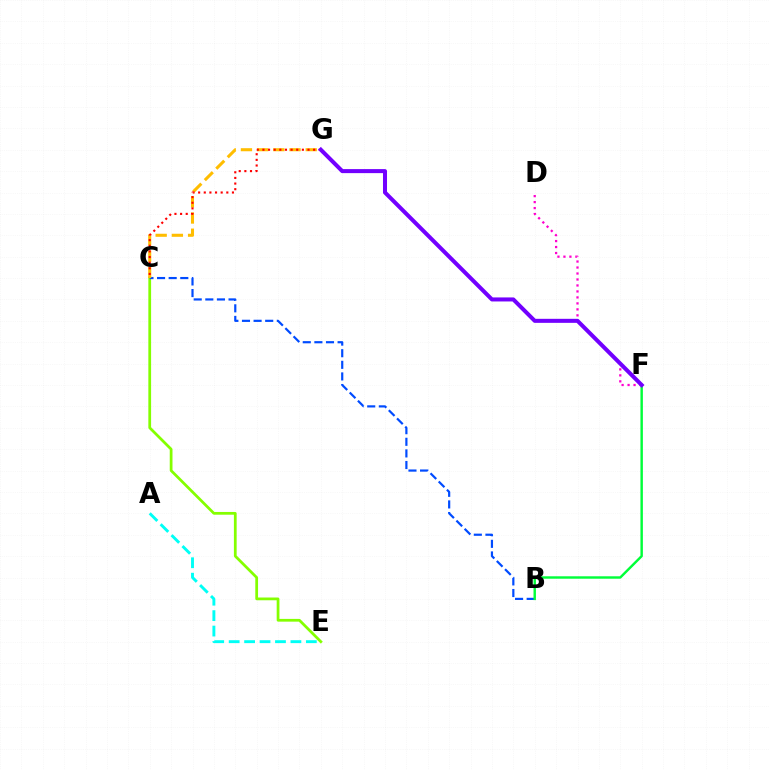{('C', 'E'): [{'color': '#84ff00', 'line_style': 'solid', 'thickness': 1.98}], ('A', 'E'): [{'color': '#00fff6', 'line_style': 'dashed', 'thickness': 2.1}], ('B', 'C'): [{'color': '#004bff', 'line_style': 'dashed', 'thickness': 1.58}], ('C', 'G'): [{'color': '#ffbd00', 'line_style': 'dashed', 'thickness': 2.2}, {'color': '#ff0000', 'line_style': 'dotted', 'thickness': 1.53}], ('D', 'F'): [{'color': '#ff00cf', 'line_style': 'dotted', 'thickness': 1.62}], ('B', 'F'): [{'color': '#00ff39', 'line_style': 'solid', 'thickness': 1.75}], ('F', 'G'): [{'color': '#7200ff', 'line_style': 'solid', 'thickness': 2.9}]}